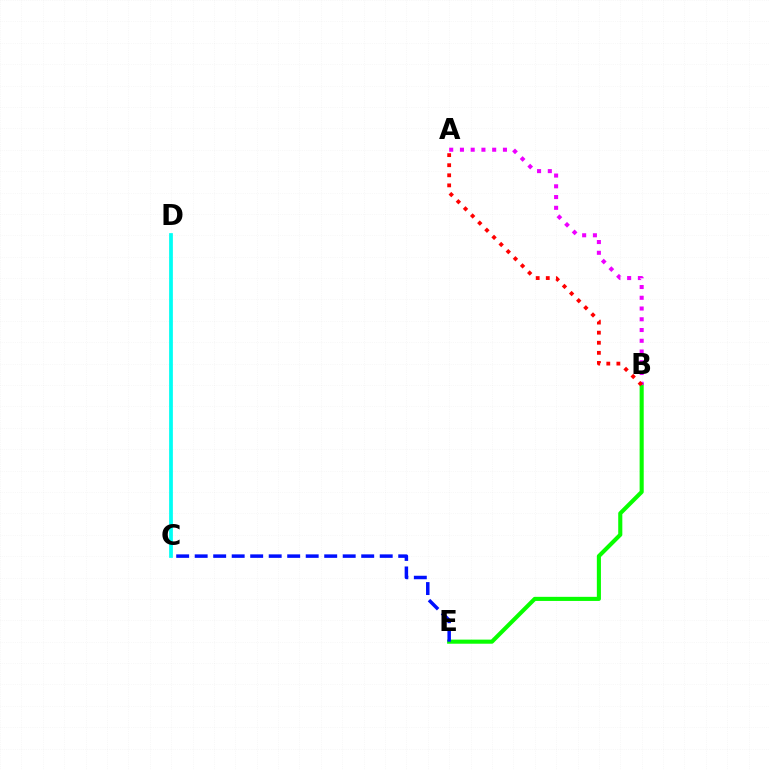{('B', 'E'): [{'color': '#08ff00', 'line_style': 'solid', 'thickness': 2.95}], ('A', 'B'): [{'color': '#ee00ff', 'line_style': 'dotted', 'thickness': 2.92}, {'color': '#ff0000', 'line_style': 'dotted', 'thickness': 2.74}], ('C', 'D'): [{'color': '#fcf500', 'line_style': 'dashed', 'thickness': 1.59}, {'color': '#00fff6', 'line_style': 'solid', 'thickness': 2.69}], ('C', 'E'): [{'color': '#0010ff', 'line_style': 'dashed', 'thickness': 2.51}]}